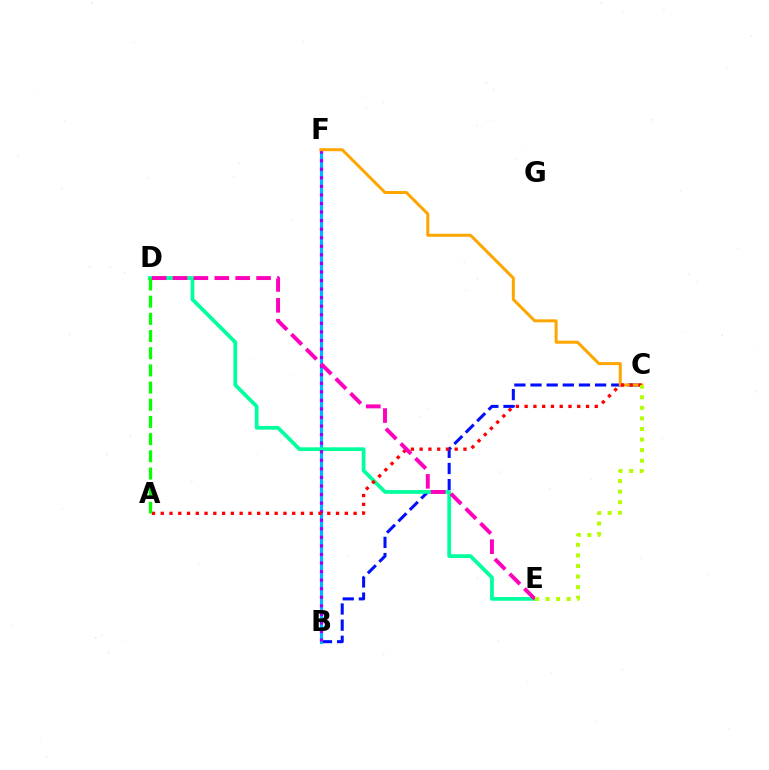{('B', 'C'): [{'color': '#0010ff', 'line_style': 'dashed', 'thickness': 2.19}], ('B', 'F'): [{'color': '#00b5ff', 'line_style': 'solid', 'thickness': 2.23}, {'color': '#9b00ff', 'line_style': 'dotted', 'thickness': 2.33}], ('D', 'E'): [{'color': '#00ff9d', 'line_style': 'solid', 'thickness': 2.69}, {'color': '#ff00bd', 'line_style': 'dashed', 'thickness': 2.84}], ('C', 'F'): [{'color': '#ffa500', 'line_style': 'solid', 'thickness': 2.15}], ('A', 'C'): [{'color': '#ff0000', 'line_style': 'dotted', 'thickness': 2.38}], ('A', 'D'): [{'color': '#08ff00', 'line_style': 'dashed', 'thickness': 2.33}], ('C', 'E'): [{'color': '#b3ff00', 'line_style': 'dotted', 'thickness': 2.87}]}